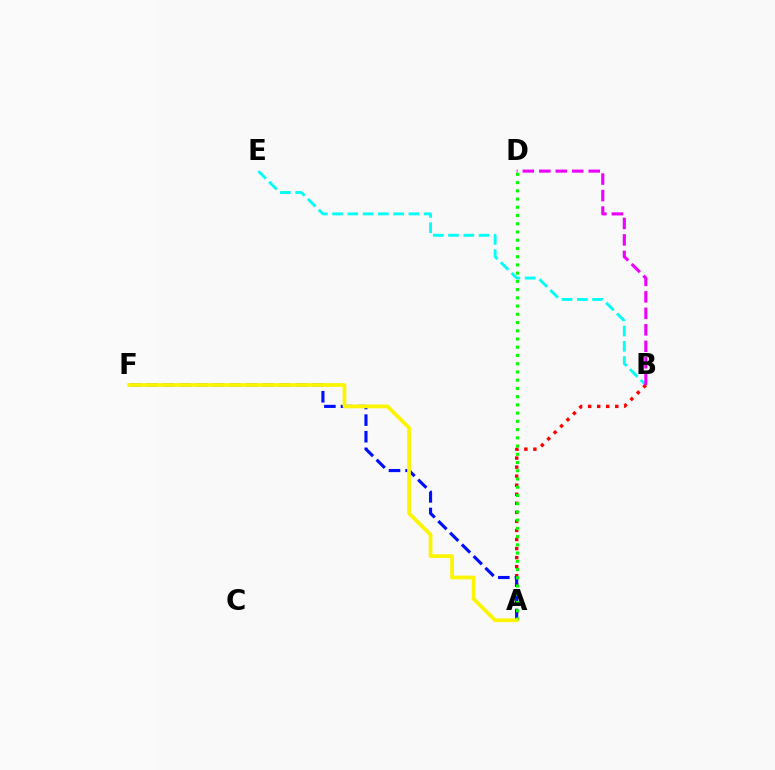{('B', 'E'): [{'color': '#00fff6', 'line_style': 'dashed', 'thickness': 2.07}], ('A', 'B'): [{'color': '#ff0000', 'line_style': 'dotted', 'thickness': 2.46}], ('A', 'F'): [{'color': '#0010ff', 'line_style': 'dashed', 'thickness': 2.26}, {'color': '#fcf500', 'line_style': 'solid', 'thickness': 2.7}], ('A', 'D'): [{'color': '#08ff00', 'line_style': 'dotted', 'thickness': 2.24}], ('B', 'D'): [{'color': '#ee00ff', 'line_style': 'dashed', 'thickness': 2.24}]}